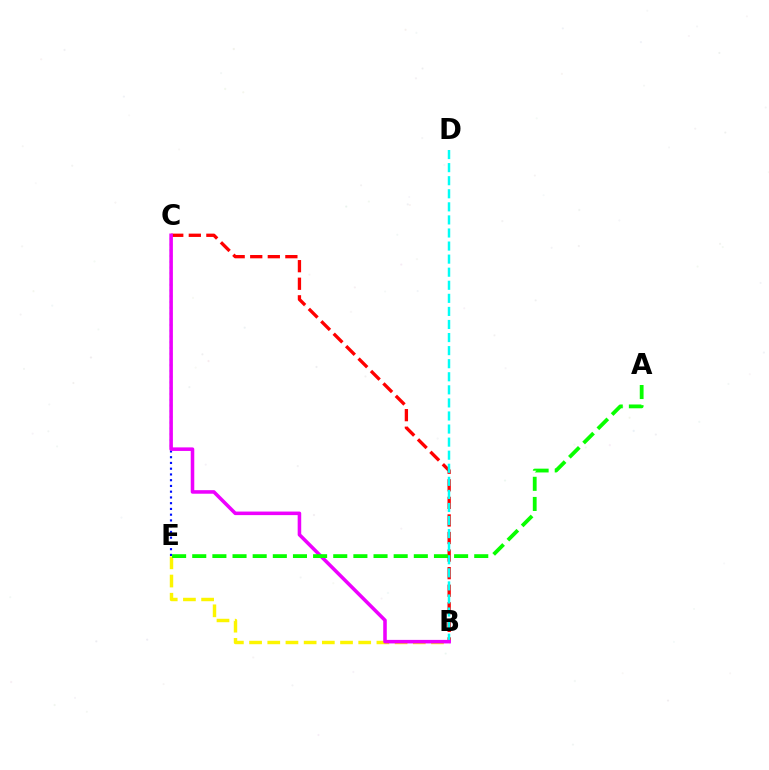{('B', 'C'): [{'color': '#ff0000', 'line_style': 'dashed', 'thickness': 2.39}, {'color': '#ee00ff', 'line_style': 'solid', 'thickness': 2.56}], ('B', 'D'): [{'color': '#00fff6', 'line_style': 'dashed', 'thickness': 1.78}], ('C', 'E'): [{'color': '#0010ff', 'line_style': 'dotted', 'thickness': 1.56}], ('B', 'E'): [{'color': '#fcf500', 'line_style': 'dashed', 'thickness': 2.47}], ('A', 'E'): [{'color': '#08ff00', 'line_style': 'dashed', 'thickness': 2.74}]}